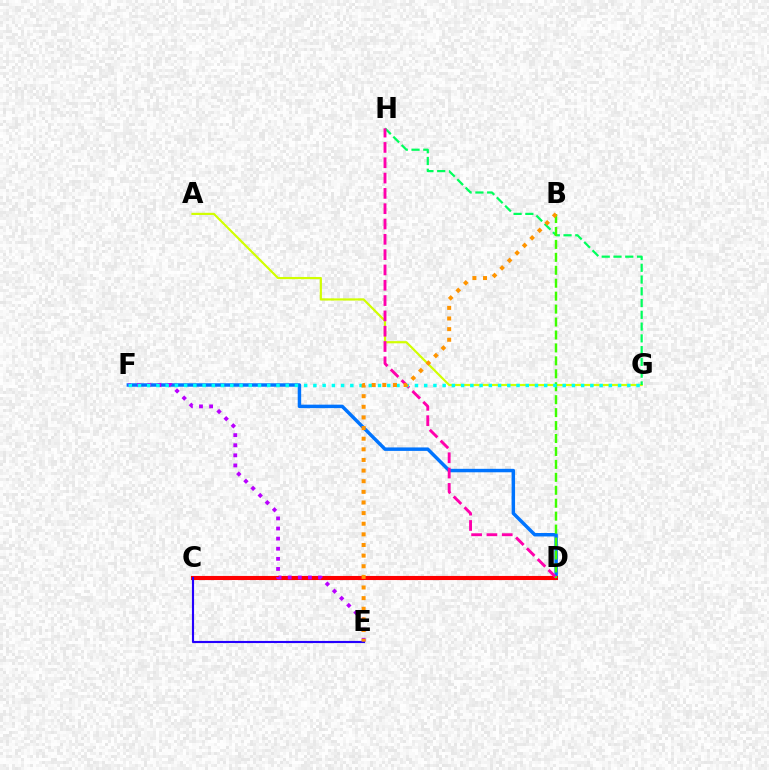{('D', 'F'): [{'color': '#0074ff', 'line_style': 'solid', 'thickness': 2.49}], ('A', 'G'): [{'color': '#d1ff00', 'line_style': 'solid', 'thickness': 1.57}], ('C', 'D'): [{'color': '#ff0000', 'line_style': 'solid', 'thickness': 2.95}], ('G', 'H'): [{'color': '#00ff5c', 'line_style': 'dashed', 'thickness': 1.6}], ('D', 'H'): [{'color': '#ff00ac', 'line_style': 'dashed', 'thickness': 2.08}], ('B', 'D'): [{'color': '#3dff00', 'line_style': 'dashed', 'thickness': 1.76}], ('E', 'F'): [{'color': '#b900ff', 'line_style': 'dotted', 'thickness': 2.74}], ('F', 'G'): [{'color': '#00fff6', 'line_style': 'dotted', 'thickness': 2.51}], ('C', 'E'): [{'color': '#2500ff', 'line_style': 'solid', 'thickness': 1.54}], ('B', 'E'): [{'color': '#ff9400', 'line_style': 'dotted', 'thickness': 2.89}]}